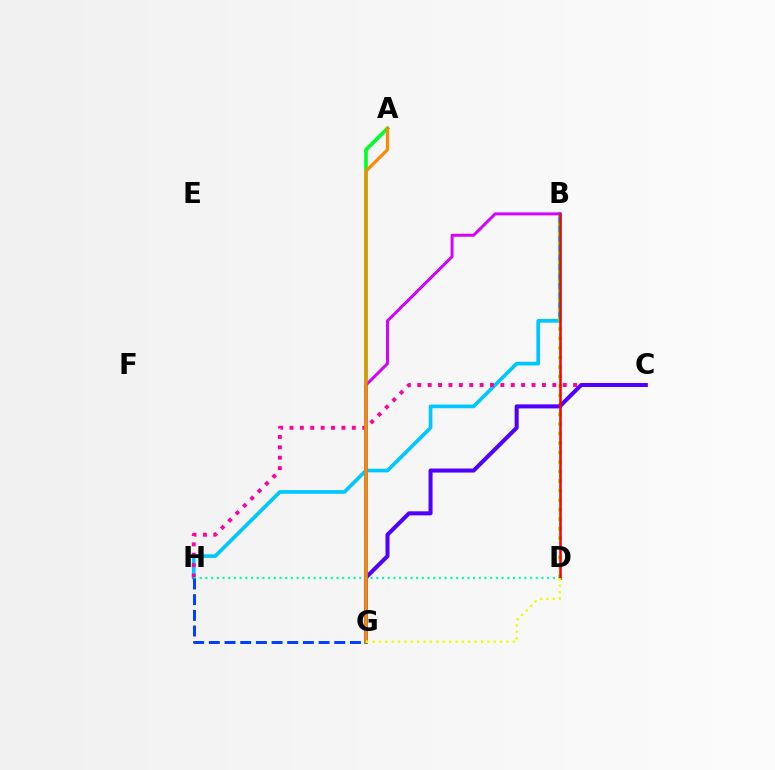{('B', 'H'): [{'color': '#00c7ff', 'line_style': 'solid', 'thickness': 2.65}], ('B', 'D'): [{'color': '#66ff00', 'line_style': 'dotted', 'thickness': 2.58}, {'color': '#ff0000', 'line_style': 'solid', 'thickness': 1.82}], ('C', 'H'): [{'color': '#ff00a0', 'line_style': 'dotted', 'thickness': 2.82}], ('D', 'H'): [{'color': '#00ffaf', 'line_style': 'dotted', 'thickness': 1.55}], ('C', 'G'): [{'color': '#4f00ff', 'line_style': 'solid', 'thickness': 2.91}], ('G', 'H'): [{'color': '#003fff', 'line_style': 'dashed', 'thickness': 2.13}], ('A', 'G'): [{'color': '#00ff27', 'line_style': 'solid', 'thickness': 2.61}, {'color': '#ff8800', 'line_style': 'solid', 'thickness': 2.26}], ('B', 'G'): [{'color': '#d600ff', 'line_style': 'solid', 'thickness': 2.13}], ('D', 'G'): [{'color': '#eeff00', 'line_style': 'dotted', 'thickness': 1.73}]}